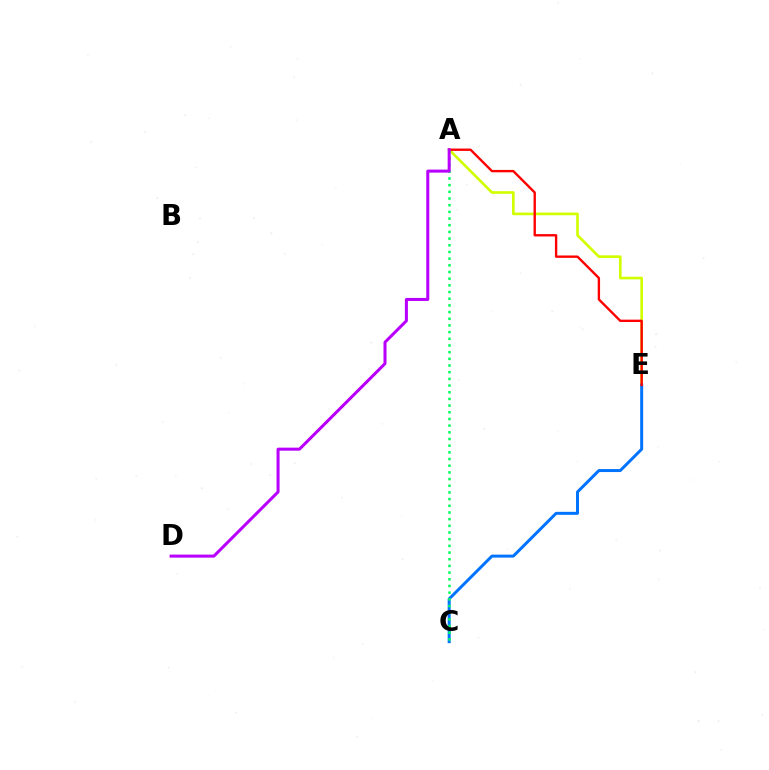{('A', 'E'): [{'color': '#d1ff00', 'line_style': 'solid', 'thickness': 1.92}, {'color': '#ff0000', 'line_style': 'solid', 'thickness': 1.71}], ('C', 'E'): [{'color': '#0074ff', 'line_style': 'solid', 'thickness': 2.15}], ('A', 'C'): [{'color': '#00ff5c', 'line_style': 'dotted', 'thickness': 1.81}], ('A', 'D'): [{'color': '#b900ff', 'line_style': 'solid', 'thickness': 2.18}]}